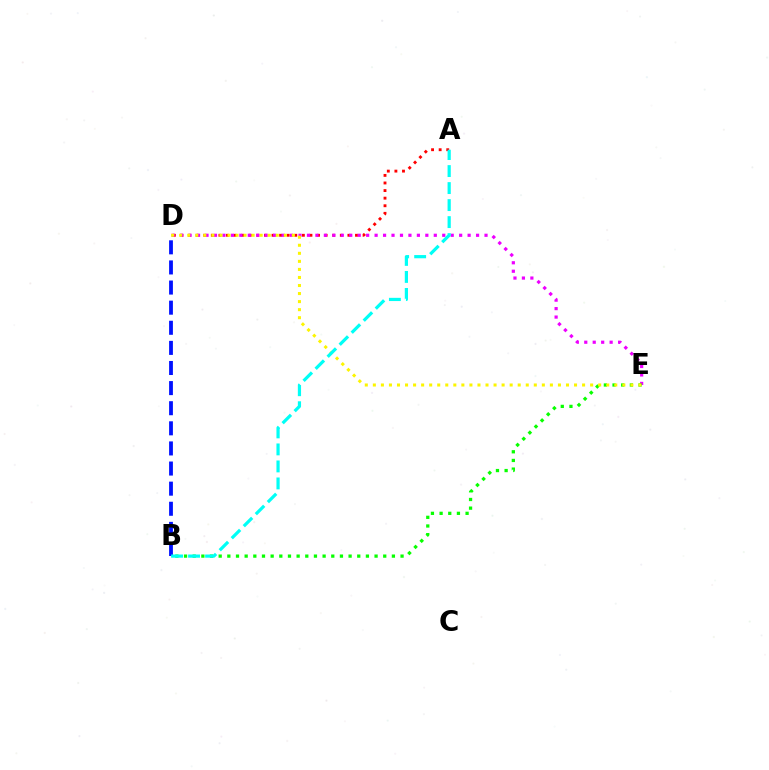{('A', 'D'): [{'color': '#ff0000', 'line_style': 'dotted', 'thickness': 2.06}], ('B', 'D'): [{'color': '#0010ff', 'line_style': 'dashed', 'thickness': 2.73}], ('D', 'E'): [{'color': '#ee00ff', 'line_style': 'dotted', 'thickness': 2.3}, {'color': '#fcf500', 'line_style': 'dotted', 'thickness': 2.19}], ('B', 'E'): [{'color': '#08ff00', 'line_style': 'dotted', 'thickness': 2.35}], ('A', 'B'): [{'color': '#00fff6', 'line_style': 'dashed', 'thickness': 2.31}]}